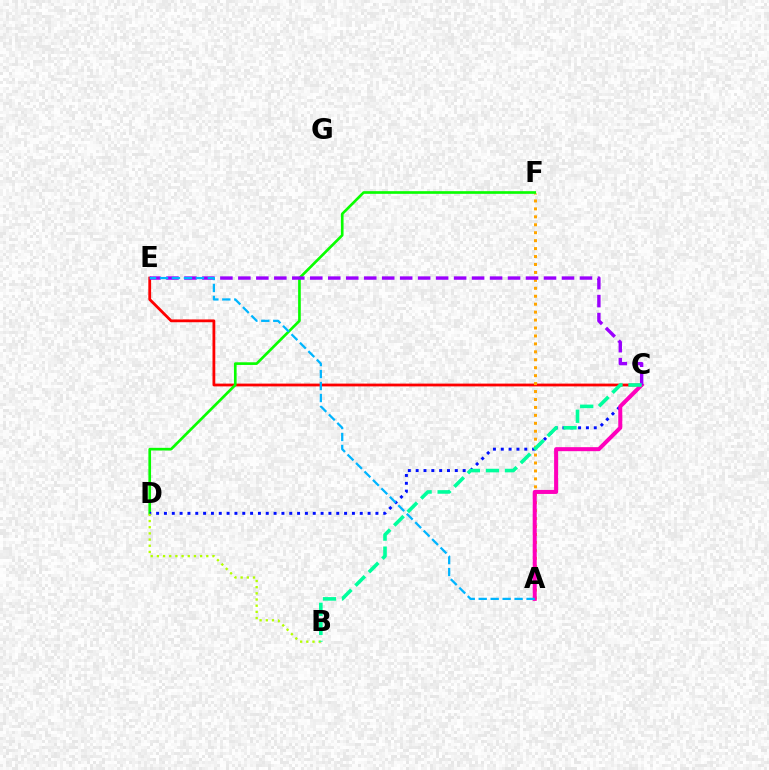{('C', 'E'): [{'color': '#ff0000', 'line_style': 'solid', 'thickness': 2.01}, {'color': '#9b00ff', 'line_style': 'dashed', 'thickness': 2.44}], ('A', 'F'): [{'color': '#ffa500', 'line_style': 'dotted', 'thickness': 2.16}], ('D', 'F'): [{'color': '#08ff00', 'line_style': 'solid', 'thickness': 1.92}], ('C', 'D'): [{'color': '#0010ff', 'line_style': 'dotted', 'thickness': 2.13}], ('B', 'D'): [{'color': '#b3ff00', 'line_style': 'dotted', 'thickness': 1.68}], ('A', 'C'): [{'color': '#ff00bd', 'line_style': 'solid', 'thickness': 2.89}], ('B', 'C'): [{'color': '#00ff9d', 'line_style': 'dashed', 'thickness': 2.59}], ('A', 'E'): [{'color': '#00b5ff', 'line_style': 'dashed', 'thickness': 1.62}]}